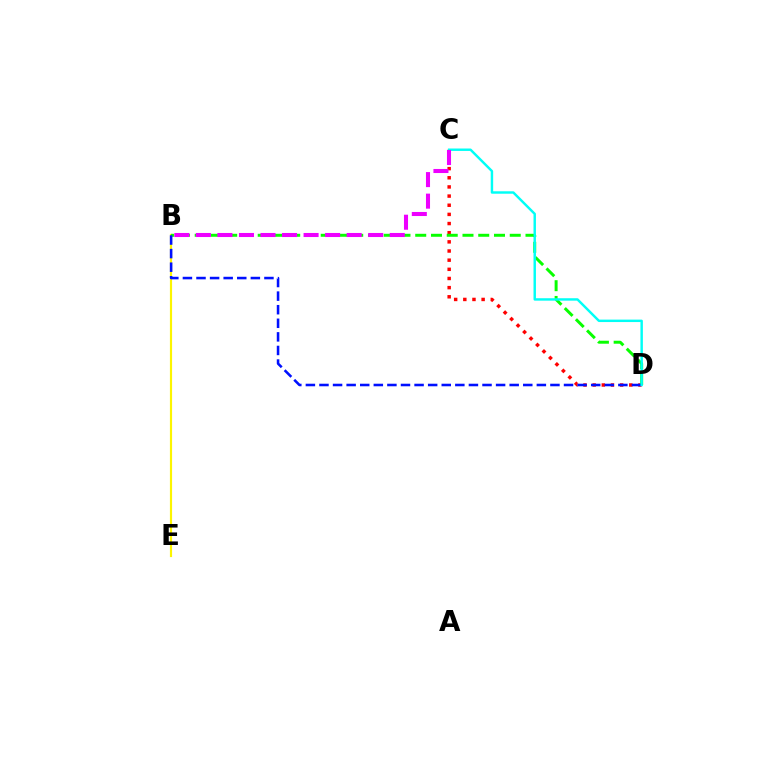{('C', 'D'): [{'color': '#ff0000', 'line_style': 'dotted', 'thickness': 2.49}, {'color': '#00fff6', 'line_style': 'solid', 'thickness': 1.76}], ('B', 'E'): [{'color': '#fcf500', 'line_style': 'solid', 'thickness': 1.56}], ('B', 'D'): [{'color': '#08ff00', 'line_style': 'dashed', 'thickness': 2.14}, {'color': '#0010ff', 'line_style': 'dashed', 'thickness': 1.85}], ('B', 'C'): [{'color': '#ee00ff', 'line_style': 'dashed', 'thickness': 2.93}]}